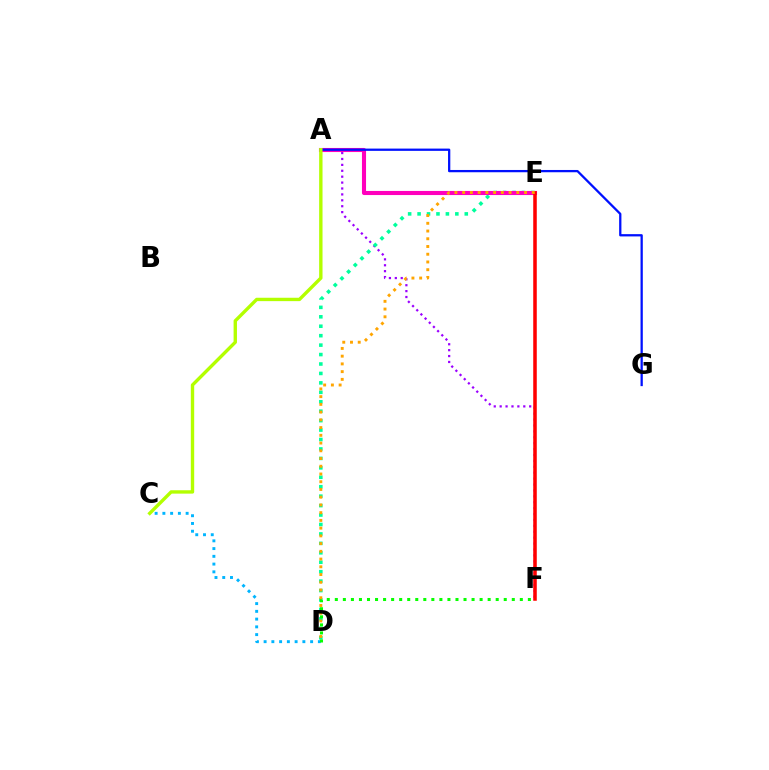{('A', 'F'): [{'color': '#9b00ff', 'line_style': 'dotted', 'thickness': 1.6}], ('D', 'E'): [{'color': '#00ff9d', 'line_style': 'dotted', 'thickness': 2.56}, {'color': '#ffa500', 'line_style': 'dotted', 'thickness': 2.1}], ('A', 'E'): [{'color': '#ff00bd', 'line_style': 'solid', 'thickness': 2.95}], ('C', 'D'): [{'color': '#00b5ff', 'line_style': 'dotted', 'thickness': 2.11}], ('A', 'G'): [{'color': '#0010ff', 'line_style': 'solid', 'thickness': 1.64}], ('E', 'F'): [{'color': '#ff0000', 'line_style': 'solid', 'thickness': 2.55}], ('A', 'C'): [{'color': '#b3ff00', 'line_style': 'solid', 'thickness': 2.43}], ('D', 'F'): [{'color': '#08ff00', 'line_style': 'dotted', 'thickness': 2.19}]}